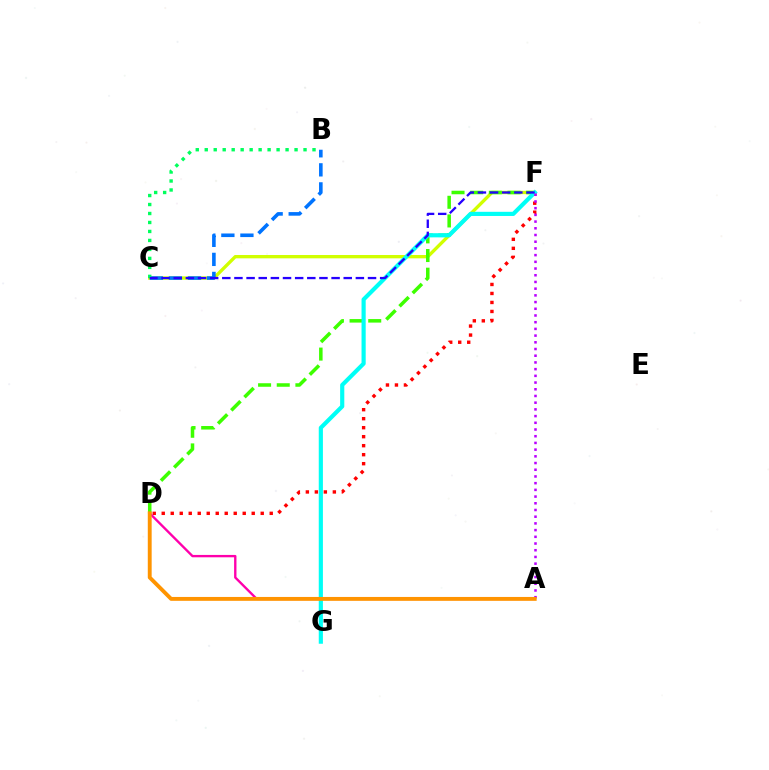{('D', 'F'): [{'color': '#ff0000', 'line_style': 'dotted', 'thickness': 2.44}, {'color': '#3dff00', 'line_style': 'dashed', 'thickness': 2.53}], ('C', 'F'): [{'color': '#d1ff00', 'line_style': 'solid', 'thickness': 2.4}, {'color': '#2500ff', 'line_style': 'dashed', 'thickness': 1.65}], ('B', 'C'): [{'color': '#0074ff', 'line_style': 'dashed', 'thickness': 2.59}, {'color': '#00ff5c', 'line_style': 'dotted', 'thickness': 2.44}], ('A', 'D'): [{'color': '#ff00ac', 'line_style': 'solid', 'thickness': 1.7}, {'color': '#ff9400', 'line_style': 'solid', 'thickness': 2.79}], ('F', 'G'): [{'color': '#00fff6', 'line_style': 'solid', 'thickness': 2.99}], ('A', 'F'): [{'color': '#b900ff', 'line_style': 'dotted', 'thickness': 1.82}]}